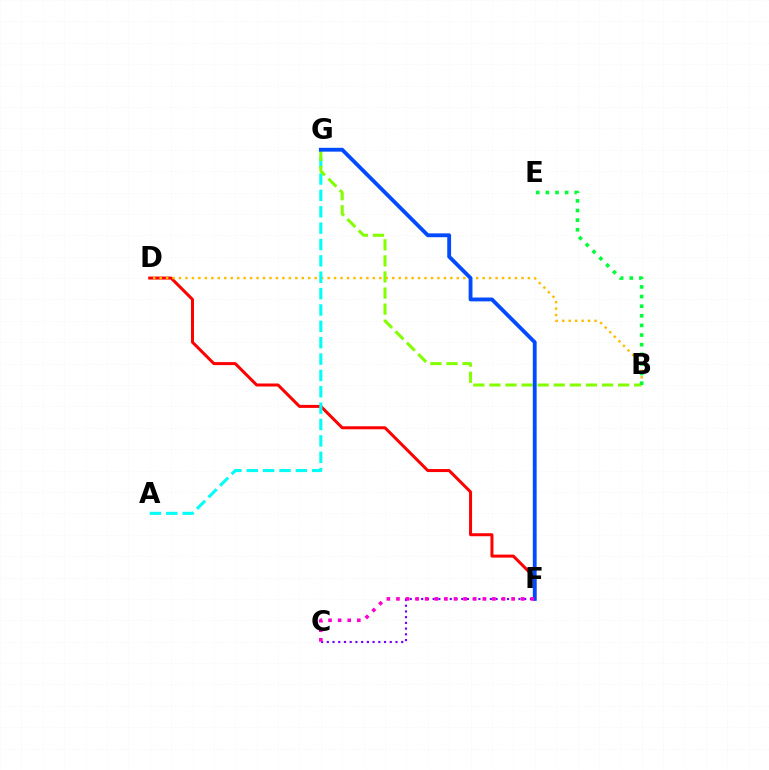{('C', 'F'): [{'color': '#7200ff', 'line_style': 'dotted', 'thickness': 1.56}, {'color': '#ff00cf', 'line_style': 'dotted', 'thickness': 2.61}], ('D', 'F'): [{'color': '#ff0000', 'line_style': 'solid', 'thickness': 2.16}], ('B', 'D'): [{'color': '#ffbd00', 'line_style': 'dotted', 'thickness': 1.76}], ('A', 'G'): [{'color': '#00fff6', 'line_style': 'dashed', 'thickness': 2.22}], ('B', 'G'): [{'color': '#84ff00', 'line_style': 'dashed', 'thickness': 2.18}], ('F', 'G'): [{'color': '#004bff', 'line_style': 'solid', 'thickness': 2.76}], ('B', 'E'): [{'color': '#00ff39', 'line_style': 'dotted', 'thickness': 2.62}]}